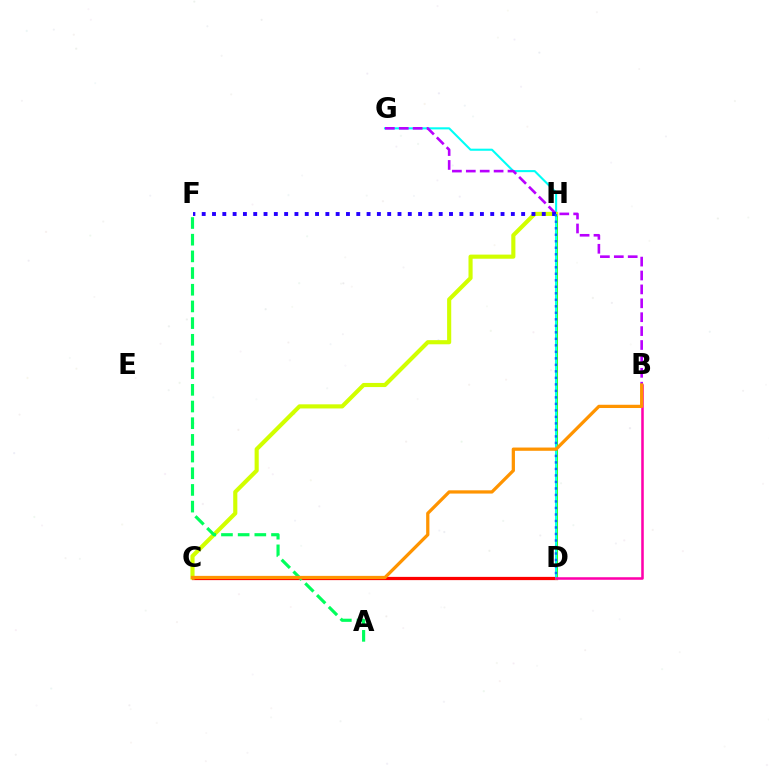{('C', 'D'): [{'color': '#ff0000', 'line_style': 'solid', 'thickness': 2.33}], ('D', 'H'): [{'color': '#3dff00', 'line_style': 'solid', 'thickness': 2.19}, {'color': '#0074ff', 'line_style': 'dotted', 'thickness': 1.77}], ('D', 'G'): [{'color': '#00fff6', 'line_style': 'solid', 'thickness': 1.51}], ('C', 'H'): [{'color': '#d1ff00', 'line_style': 'solid', 'thickness': 2.97}], ('A', 'F'): [{'color': '#00ff5c', 'line_style': 'dashed', 'thickness': 2.27}], ('B', 'G'): [{'color': '#b900ff', 'line_style': 'dashed', 'thickness': 1.89}], ('F', 'H'): [{'color': '#2500ff', 'line_style': 'dotted', 'thickness': 2.8}], ('B', 'D'): [{'color': '#ff00ac', 'line_style': 'solid', 'thickness': 1.83}], ('B', 'C'): [{'color': '#ff9400', 'line_style': 'solid', 'thickness': 2.34}]}